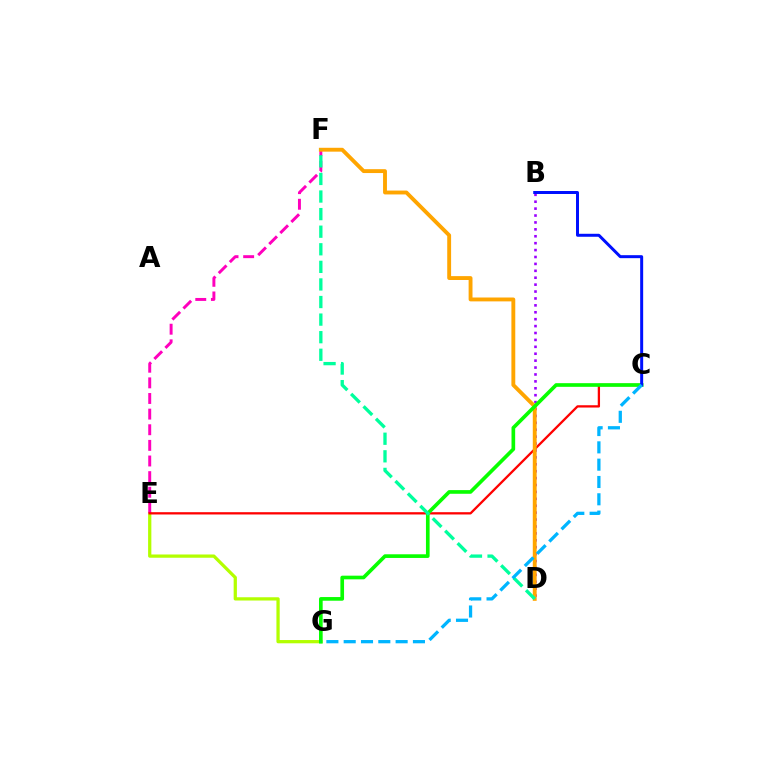{('E', 'G'): [{'color': '#b3ff00', 'line_style': 'solid', 'thickness': 2.35}], ('E', 'F'): [{'color': '#ff00bd', 'line_style': 'dashed', 'thickness': 2.12}], ('C', 'E'): [{'color': '#ff0000', 'line_style': 'solid', 'thickness': 1.65}], ('B', 'D'): [{'color': '#9b00ff', 'line_style': 'dotted', 'thickness': 1.88}], ('D', 'F'): [{'color': '#ffa500', 'line_style': 'solid', 'thickness': 2.79}, {'color': '#00ff9d', 'line_style': 'dashed', 'thickness': 2.39}], ('C', 'G'): [{'color': '#08ff00', 'line_style': 'solid', 'thickness': 2.63}, {'color': '#00b5ff', 'line_style': 'dashed', 'thickness': 2.35}], ('B', 'C'): [{'color': '#0010ff', 'line_style': 'solid', 'thickness': 2.15}]}